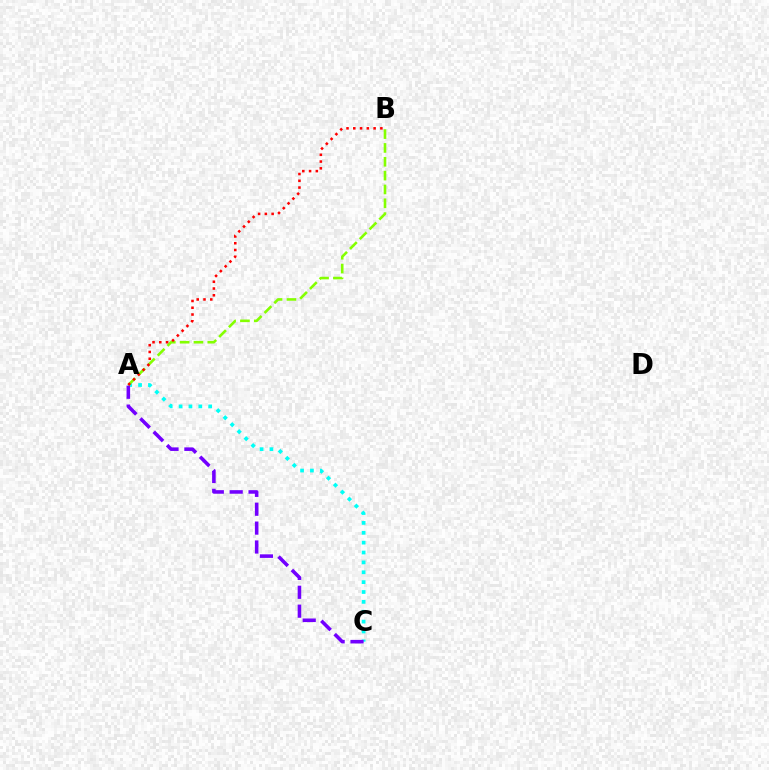{('A', 'C'): [{'color': '#00fff6', 'line_style': 'dotted', 'thickness': 2.68}, {'color': '#7200ff', 'line_style': 'dashed', 'thickness': 2.57}], ('A', 'B'): [{'color': '#84ff00', 'line_style': 'dashed', 'thickness': 1.88}, {'color': '#ff0000', 'line_style': 'dotted', 'thickness': 1.84}]}